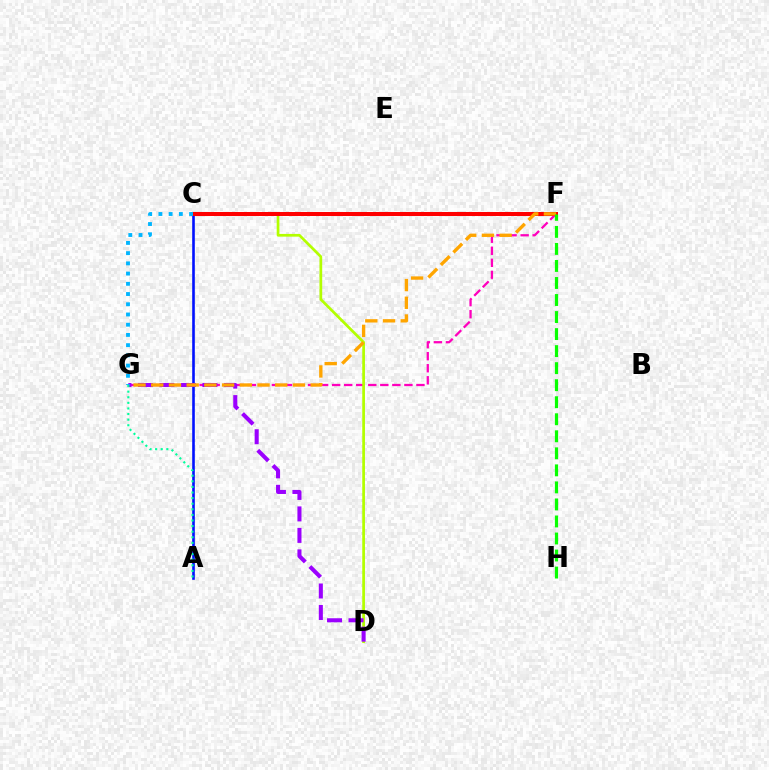{('A', 'C'): [{'color': '#0010ff', 'line_style': 'solid', 'thickness': 1.88}], ('F', 'G'): [{'color': '#ff00bd', 'line_style': 'dashed', 'thickness': 1.64}, {'color': '#ffa500', 'line_style': 'dashed', 'thickness': 2.41}], ('C', 'D'): [{'color': '#b3ff00', 'line_style': 'solid', 'thickness': 1.96}], ('D', 'G'): [{'color': '#9b00ff', 'line_style': 'dashed', 'thickness': 2.92}], ('C', 'F'): [{'color': '#ff0000', 'line_style': 'solid', 'thickness': 2.88}], ('A', 'G'): [{'color': '#00ff9d', 'line_style': 'dotted', 'thickness': 1.52}], ('C', 'G'): [{'color': '#00b5ff', 'line_style': 'dotted', 'thickness': 2.78}], ('F', 'H'): [{'color': '#08ff00', 'line_style': 'dashed', 'thickness': 2.31}]}